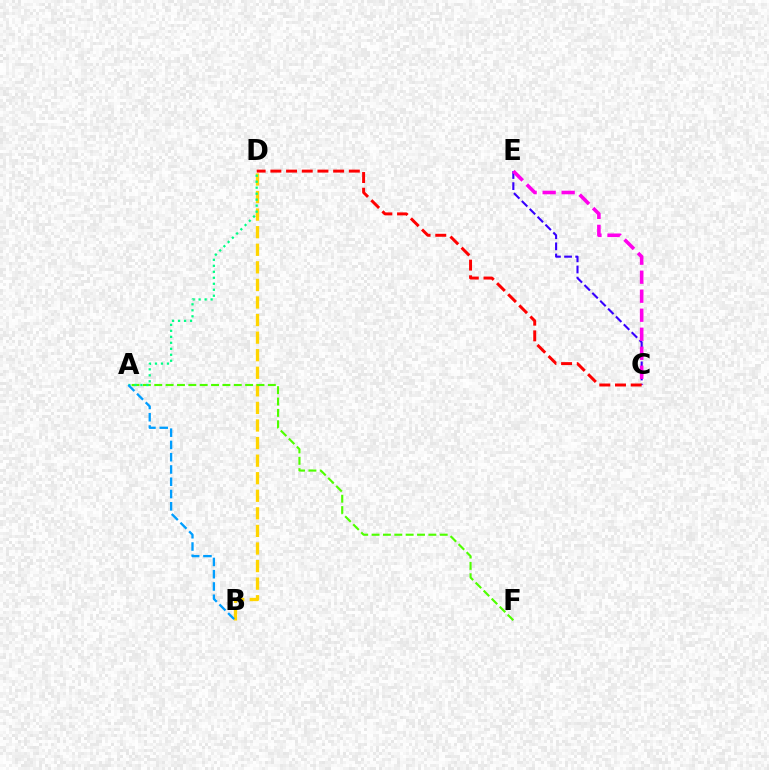{('B', 'D'): [{'color': '#ffd500', 'line_style': 'dashed', 'thickness': 2.39}], ('A', 'F'): [{'color': '#4fff00', 'line_style': 'dashed', 'thickness': 1.54}], ('A', 'D'): [{'color': '#00ff86', 'line_style': 'dotted', 'thickness': 1.63}], ('C', 'E'): [{'color': '#3700ff', 'line_style': 'dashed', 'thickness': 1.51}, {'color': '#ff00ed', 'line_style': 'dashed', 'thickness': 2.58}], ('A', 'B'): [{'color': '#009eff', 'line_style': 'dashed', 'thickness': 1.67}], ('C', 'D'): [{'color': '#ff0000', 'line_style': 'dashed', 'thickness': 2.13}]}